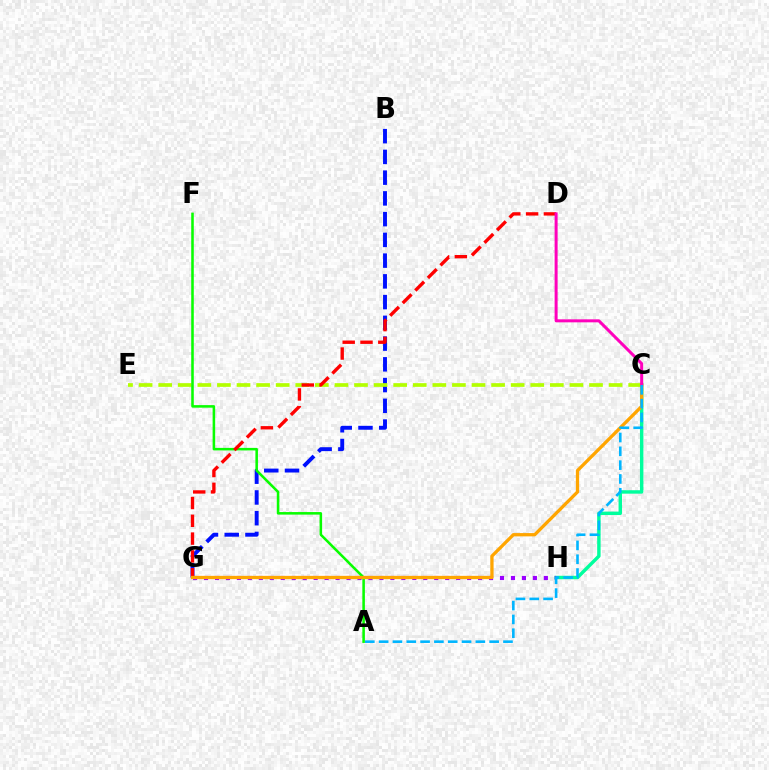{('B', 'G'): [{'color': '#0010ff', 'line_style': 'dashed', 'thickness': 2.82}], ('C', 'H'): [{'color': '#00ff9d', 'line_style': 'solid', 'thickness': 2.48}], ('C', 'E'): [{'color': '#b3ff00', 'line_style': 'dashed', 'thickness': 2.66}], ('G', 'H'): [{'color': '#9b00ff', 'line_style': 'dotted', 'thickness': 2.98}], ('A', 'F'): [{'color': '#08ff00', 'line_style': 'solid', 'thickness': 1.84}], ('D', 'G'): [{'color': '#ff0000', 'line_style': 'dashed', 'thickness': 2.42}], ('C', 'G'): [{'color': '#ffa500', 'line_style': 'solid', 'thickness': 2.36}], ('C', 'D'): [{'color': '#ff00bd', 'line_style': 'solid', 'thickness': 2.16}], ('A', 'C'): [{'color': '#00b5ff', 'line_style': 'dashed', 'thickness': 1.88}]}